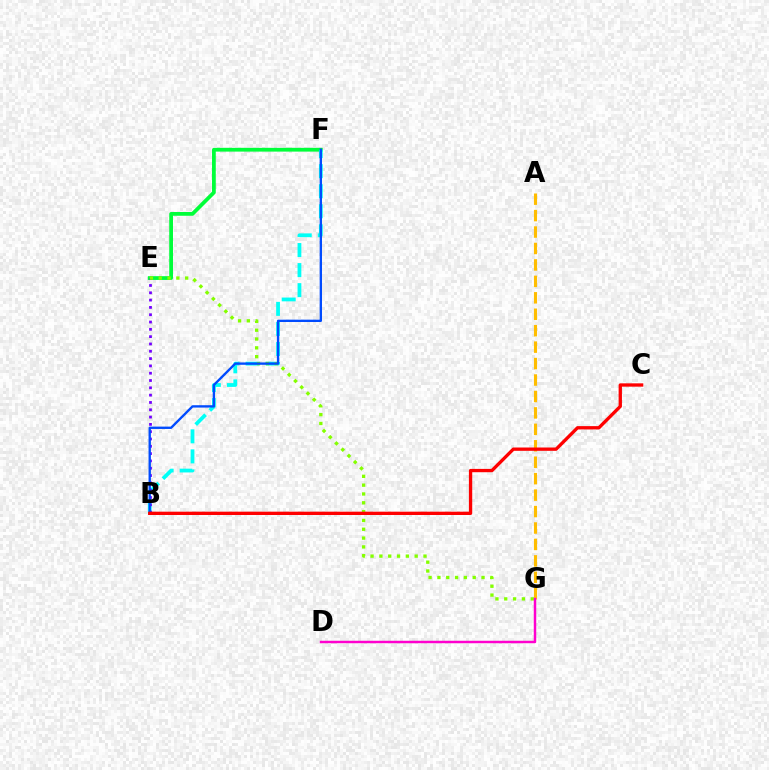{('E', 'F'): [{'color': '#00ff39', 'line_style': 'solid', 'thickness': 2.71}], ('B', 'F'): [{'color': '#00fff6', 'line_style': 'dashed', 'thickness': 2.72}, {'color': '#004bff', 'line_style': 'solid', 'thickness': 1.69}], ('B', 'E'): [{'color': '#7200ff', 'line_style': 'dotted', 'thickness': 1.99}], ('E', 'G'): [{'color': '#84ff00', 'line_style': 'dotted', 'thickness': 2.4}], ('A', 'G'): [{'color': '#ffbd00', 'line_style': 'dashed', 'thickness': 2.23}], ('B', 'C'): [{'color': '#ff0000', 'line_style': 'solid', 'thickness': 2.39}], ('D', 'G'): [{'color': '#ff00cf', 'line_style': 'solid', 'thickness': 1.77}]}